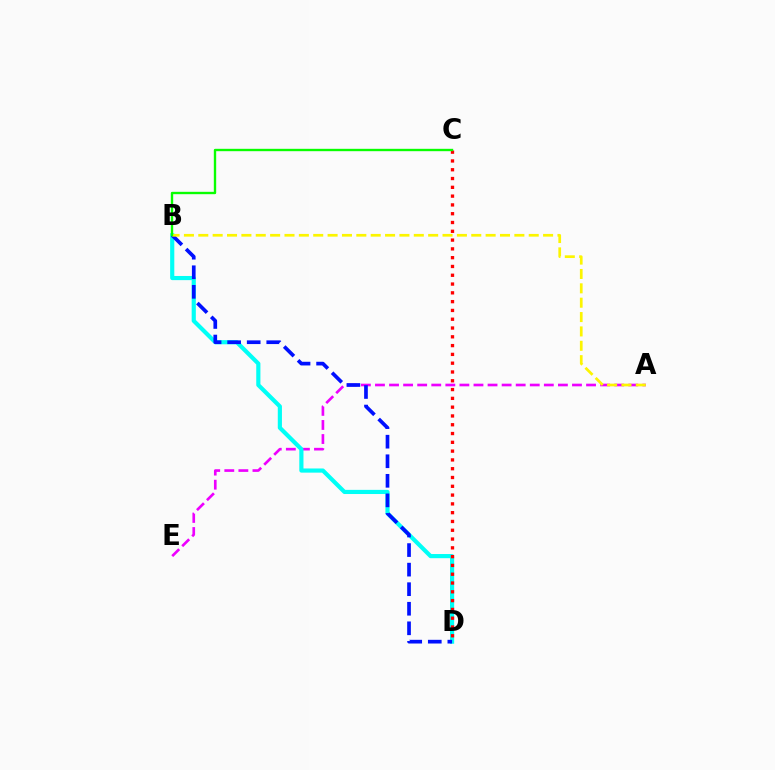{('A', 'E'): [{'color': '#ee00ff', 'line_style': 'dashed', 'thickness': 1.91}], ('B', 'D'): [{'color': '#00fff6', 'line_style': 'solid', 'thickness': 2.99}, {'color': '#0010ff', 'line_style': 'dashed', 'thickness': 2.66}], ('C', 'D'): [{'color': '#ff0000', 'line_style': 'dotted', 'thickness': 2.39}], ('A', 'B'): [{'color': '#fcf500', 'line_style': 'dashed', 'thickness': 1.95}], ('B', 'C'): [{'color': '#08ff00', 'line_style': 'solid', 'thickness': 1.71}]}